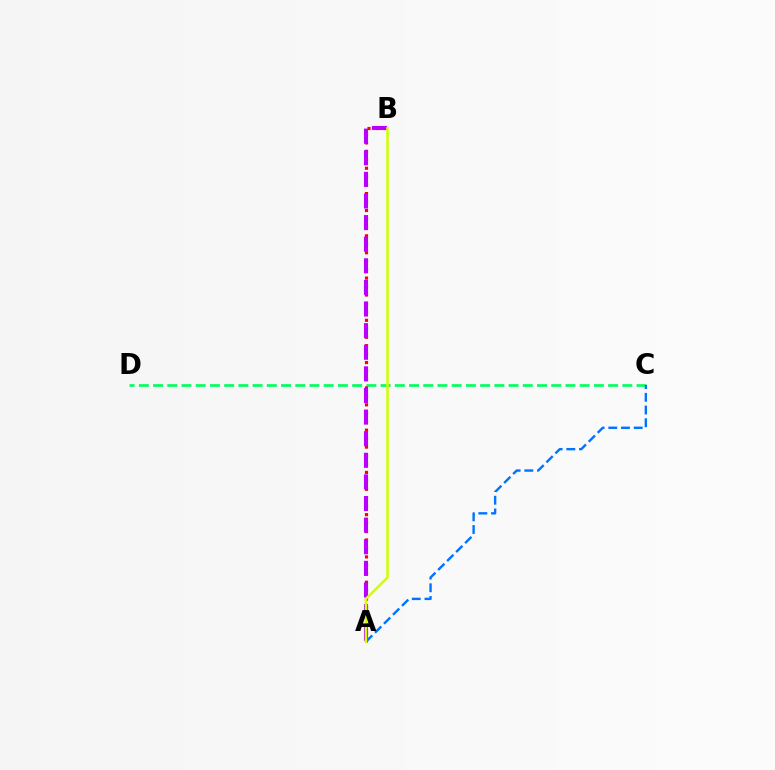{('C', 'D'): [{'color': '#00ff5c', 'line_style': 'dashed', 'thickness': 1.93}], ('A', 'B'): [{'color': '#ff0000', 'line_style': 'dotted', 'thickness': 2.3}, {'color': '#b900ff', 'line_style': 'dashed', 'thickness': 2.94}, {'color': '#d1ff00', 'line_style': 'solid', 'thickness': 1.83}], ('A', 'C'): [{'color': '#0074ff', 'line_style': 'dashed', 'thickness': 1.73}]}